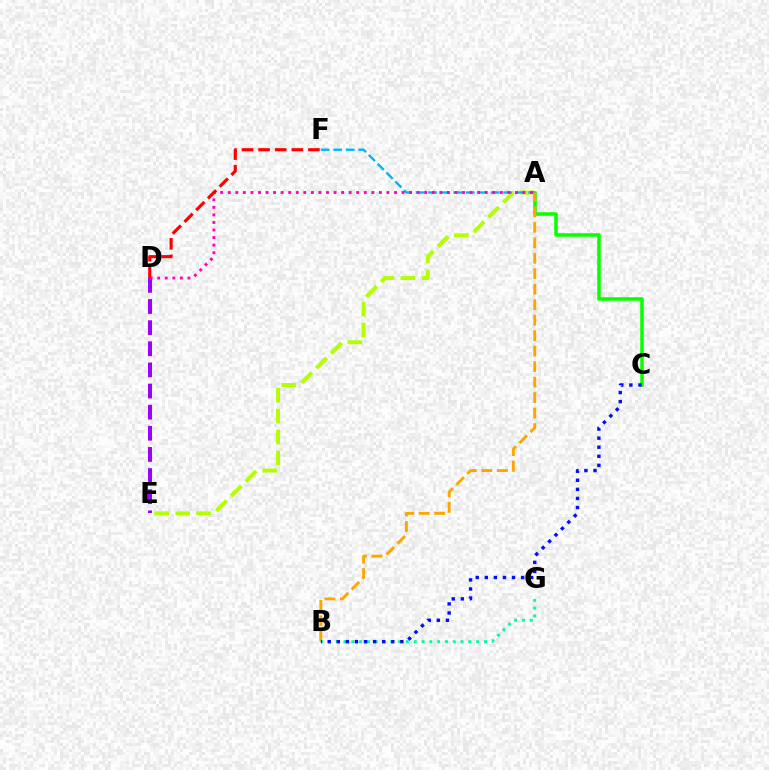{('A', 'E'): [{'color': '#b3ff00', 'line_style': 'dashed', 'thickness': 2.84}], ('A', 'C'): [{'color': '#08ff00', 'line_style': 'solid', 'thickness': 2.52}], ('D', 'E'): [{'color': '#9b00ff', 'line_style': 'dashed', 'thickness': 2.87}], ('A', 'F'): [{'color': '#00b5ff', 'line_style': 'dashed', 'thickness': 1.7}], ('A', 'B'): [{'color': '#ffa500', 'line_style': 'dashed', 'thickness': 2.1}], ('A', 'D'): [{'color': '#ff00bd', 'line_style': 'dotted', 'thickness': 2.05}], ('B', 'G'): [{'color': '#00ff9d', 'line_style': 'dotted', 'thickness': 2.12}], ('B', 'C'): [{'color': '#0010ff', 'line_style': 'dotted', 'thickness': 2.47}], ('D', 'F'): [{'color': '#ff0000', 'line_style': 'dashed', 'thickness': 2.26}]}